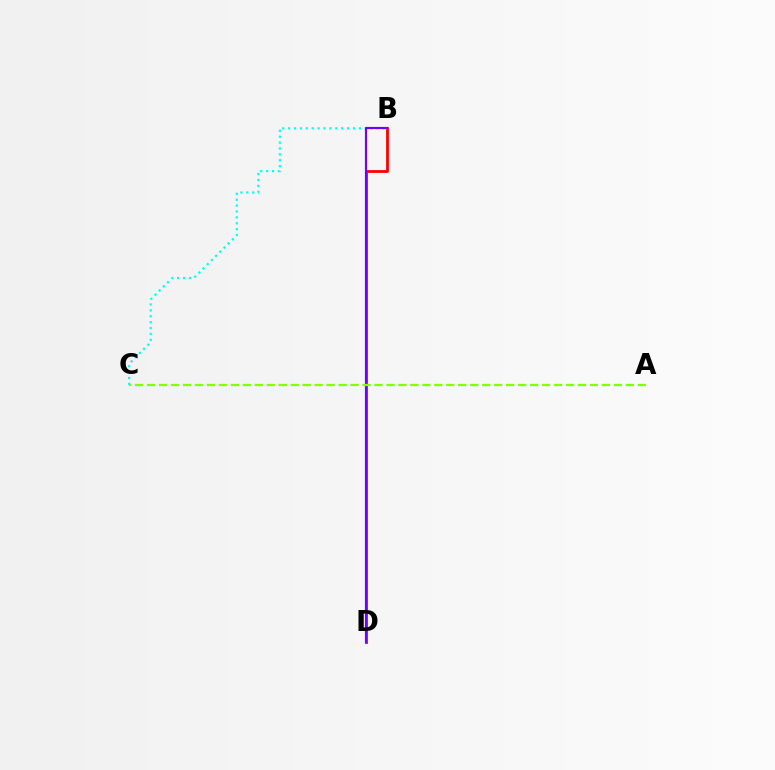{('B', 'C'): [{'color': '#00fff6', 'line_style': 'dotted', 'thickness': 1.6}], ('B', 'D'): [{'color': '#ff0000', 'line_style': 'solid', 'thickness': 2.0}, {'color': '#7200ff', 'line_style': 'solid', 'thickness': 1.56}], ('A', 'C'): [{'color': '#84ff00', 'line_style': 'dashed', 'thickness': 1.63}]}